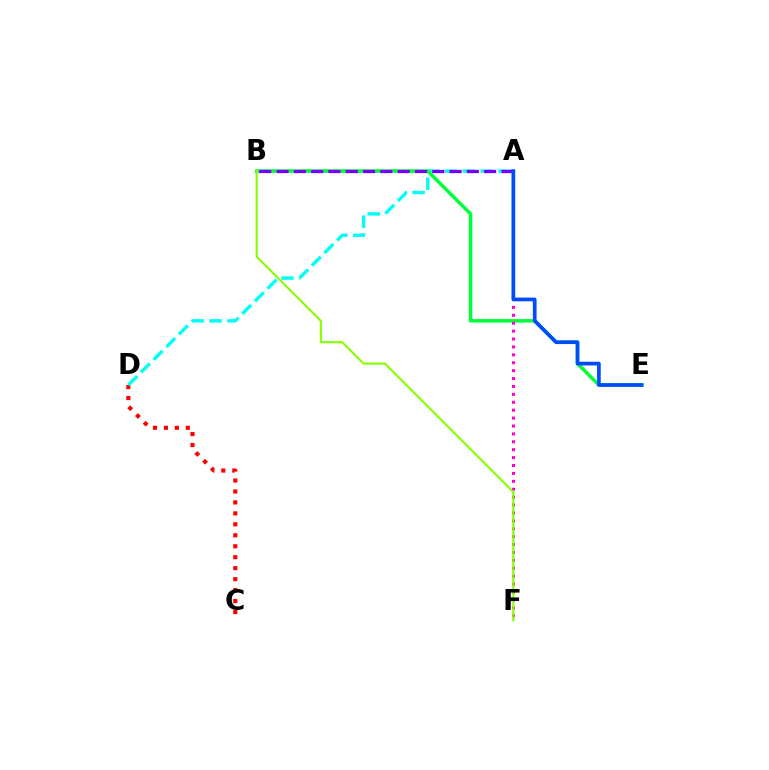{('C', 'D'): [{'color': '#ff0000', 'line_style': 'dotted', 'thickness': 2.98}], ('A', 'B'): [{'color': '#ffbd00', 'line_style': 'dotted', 'thickness': 1.56}, {'color': '#7200ff', 'line_style': 'dashed', 'thickness': 2.35}], ('A', 'D'): [{'color': '#00fff6', 'line_style': 'dashed', 'thickness': 2.43}], ('B', 'E'): [{'color': '#00ff39', 'line_style': 'solid', 'thickness': 2.53}], ('A', 'F'): [{'color': '#ff00cf', 'line_style': 'dotted', 'thickness': 2.15}], ('A', 'E'): [{'color': '#004bff', 'line_style': 'solid', 'thickness': 2.66}], ('B', 'F'): [{'color': '#84ff00', 'line_style': 'solid', 'thickness': 1.51}]}